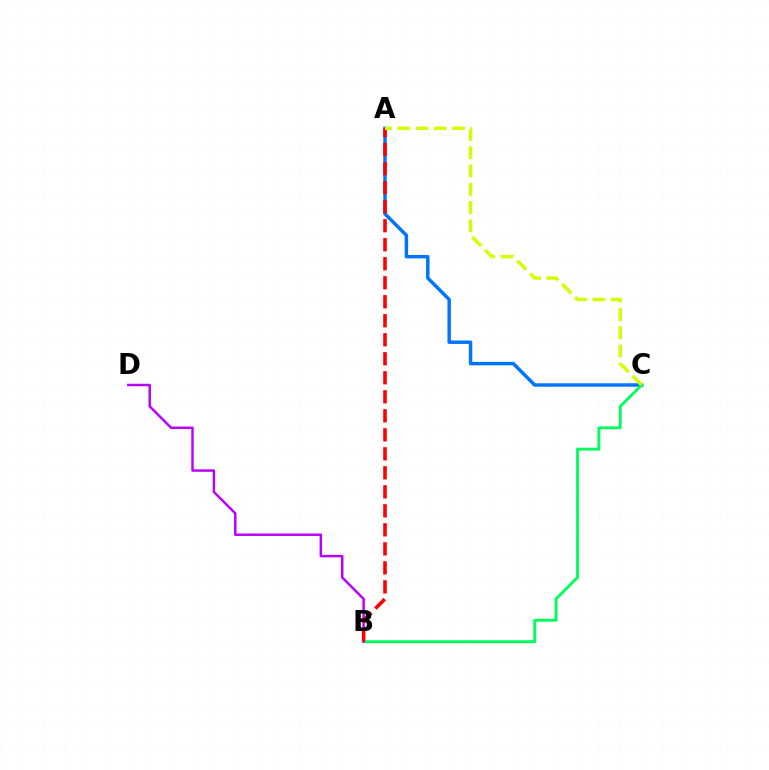{('A', 'C'): [{'color': '#0074ff', 'line_style': 'solid', 'thickness': 2.49}, {'color': '#d1ff00', 'line_style': 'dashed', 'thickness': 2.48}], ('B', 'C'): [{'color': '#00ff5c', 'line_style': 'solid', 'thickness': 2.06}], ('B', 'D'): [{'color': '#b900ff', 'line_style': 'solid', 'thickness': 1.77}], ('A', 'B'): [{'color': '#ff0000', 'line_style': 'dashed', 'thickness': 2.58}]}